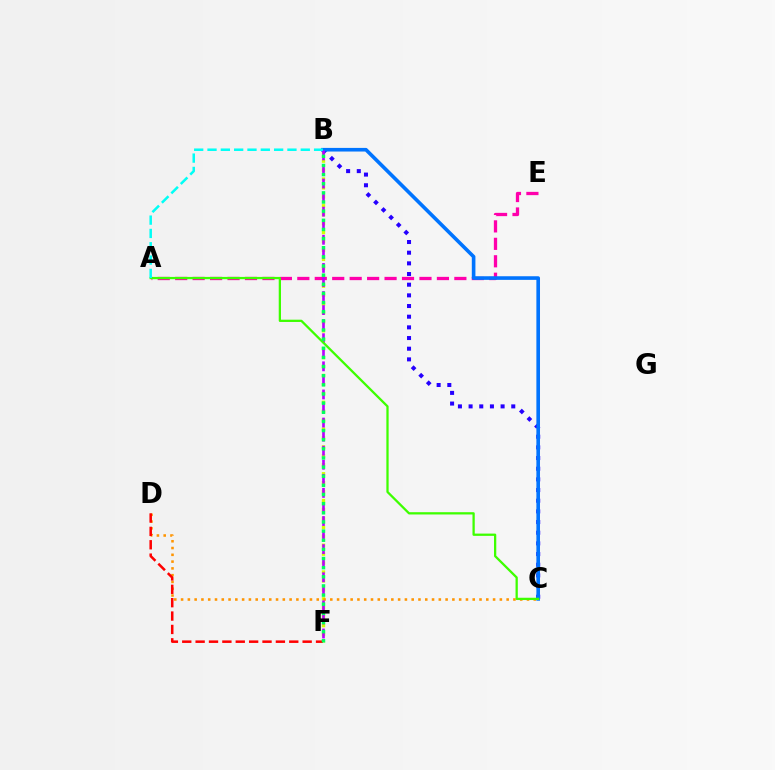{('B', 'F'): [{'color': '#d1ff00', 'line_style': 'dotted', 'thickness': 2.43}, {'color': '#b900ff', 'line_style': 'dashed', 'thickness': 1.91}, {'color': '#00ff5c', 'line_style': 'dotted', 'thickness': 2.48}], ('A', 'E'): [{'color': '#ff00ac', 'line_style': 'dashed', 'thickness': 2.37}], ('B', 'C'): [{'color': '#2500ff', 'line_style': 'dotted', 'thickness': 2.9}, {'color': '#0074ff', 'line_style': 'solid', 'thickness': 2.61}], ('C', 'D'): [{'color': '#ff9400', 'line_style': 'dotted', 'thickness': 1.84}], ('A', 'C'): [{'color': '#3dff00', 'line_style': 'solid', 'thickness': 1.64}], ('D', 'F'): [{'color': '#ff0000', 'line_style': 'dashed', 'thickness': 1.82}], ('A', 'B'): [{'color': '#00fff6', 'line_style': 'dashed', 'thickness': 1.81}]}